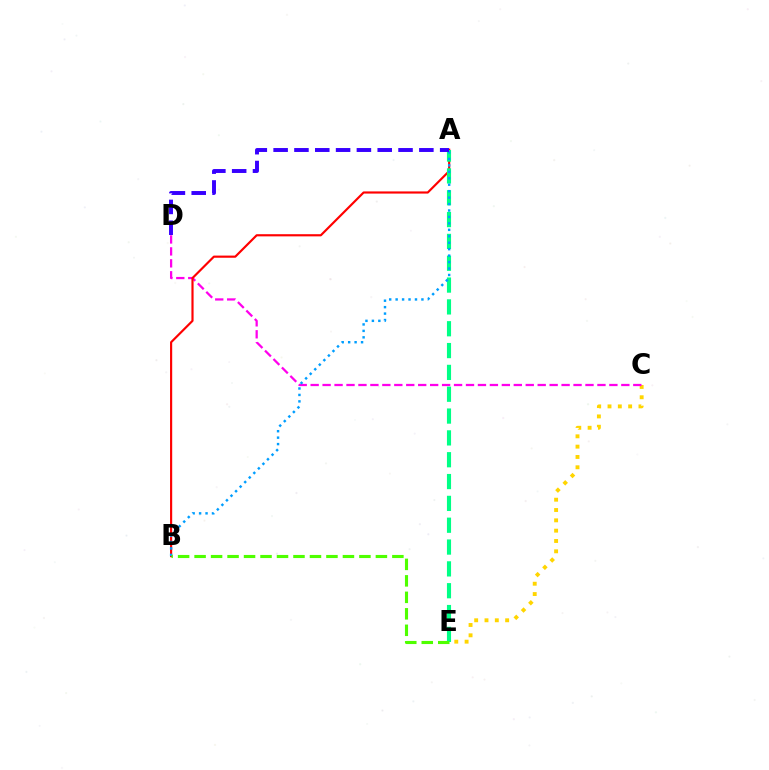{('C', 'E'): [{'color': '#ffd500', 'line_style': 'dotted', 'thickness': 2.8}], ('C', 'D'): [{'color': '#ff00ed', 'line_style': 'dashed', 'thickness': 1.62}], ('A', 'B'): [{'color': '#ff0000', 'line_style': 'solid', 'thickness': 1.56}, {'color': '#009eff', 'line_style': 'dotted', 'thickness': 1.75}], ('A', 'E'): [{'color': '#00ff86', 'line_style': 'dashed', 'thickness': 2.97}], ('B', 'E'): [{'color': '#4fff00', 'line_style': 'dashed', 'thickness': 2.24}], ('A', 'D'): [{'color': '#3700ff', 'line_style': 'dashed', 'thickness': 2.83}]}